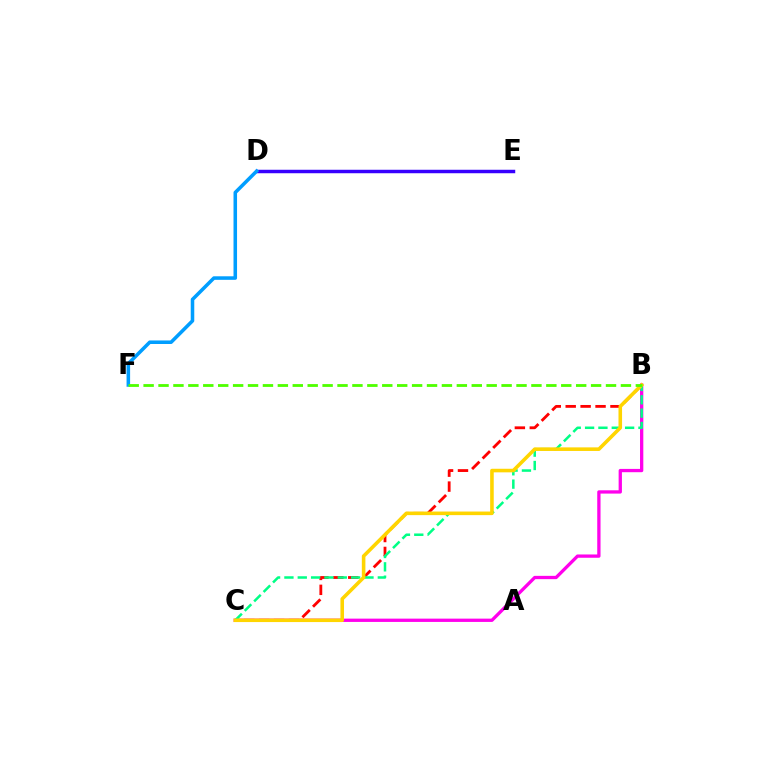{('B', 'C'): [{'color': '#ff0000', 'line_style': 'dashed', 'thickness': 2.03}, {'color': '#ff00ed', 'line_style': 'solid', 'thickness': 2.37}, {'color': '#00ff86', 'line_style': 'dashed', 'thickness': 1.81}, {'color': '#ffd500', 'line_style': 'solid', 'thickness': 2.58}], ('D', 'E'): [{'color': '#3700ff', 'line_style': 'solid', 'thickness': 2.5}], ('D', 'F'): [{'color': '#009eff', 'line_style': 'solid', 'thickness': 2.55}], ('B', 'F'): [{'color': '#4fff00', 'line_style': 'dashed', 'thickness': 2.03}]}